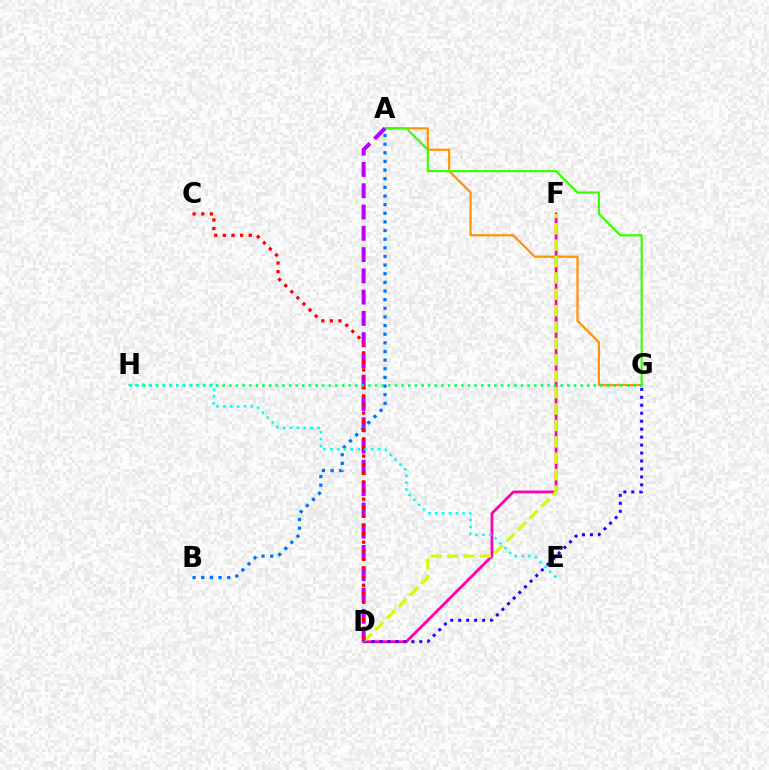{('D', 'F'): [{'color': '#ff00ac', 'line_style': 'solid', 'thickness': 1.99}, {'color': '#d1ff00', 'line_style': 'dashed', 'thickness': 2.23}], ('A', 'G'): [{'color': '#ff9400', 'line_style': 'solid', 'thickness': 1.58}, {'color': '#3dff00', 'line_style': 'solid', 'thickness': 1.58}], ('D', 'G'): [{'color': '#2500ff', 'line_style': 'dotted', 'thickness': 2.16}], ('A', 'D'): [{'color': '#b900ff', 'line_style': 'dashed', 'thickness': 2.89}], ('A', 'B'): [{'color': '#0074ff', 'line_style': 'dotted', 'thickness': 2.35}], ('C', 'D'): [{'color': '#ff0000', 'line_style': 'dotted', 'thickness': 2.34}], ('G', 'H'): [{'color': '#00ff5c', 'line_style': 'dotted', 'thickness': 1.8}], ('E', 'H'): [{'color': '#00fff6', 'line_style': 'dotted', 'thickness': 1.86}]}